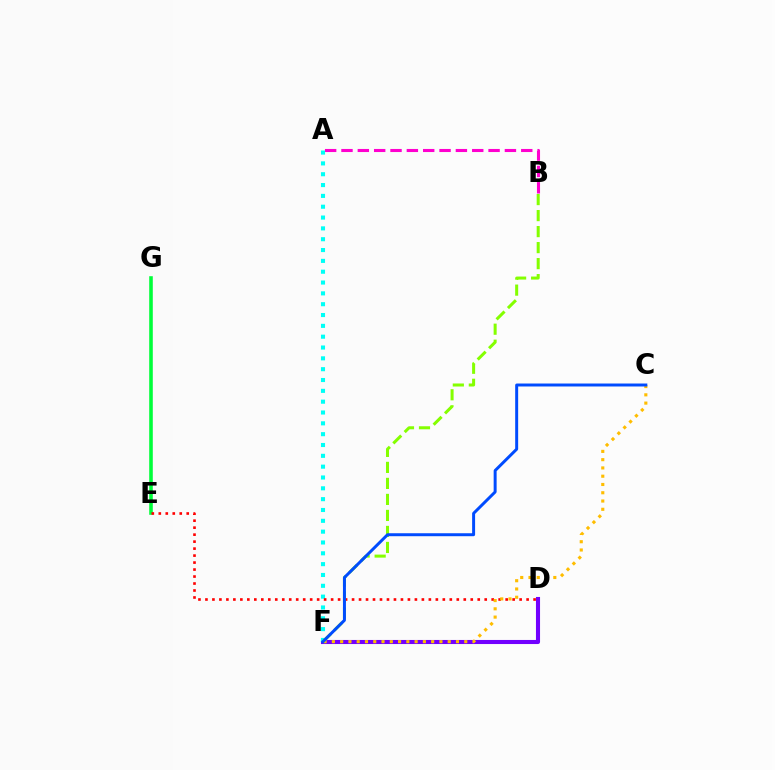{('A', 'B'): [{'color': '#ff00cf', 'line_style': 'dashed', 'thickness': 2.22}], ('E', 'G'): [{'color': '#00ff39', 'line_style': 'solid', 'thickness': 2.58}], ('D', 'F'): [{'color': '#7200ff', 'line_style': 'solid', 'thickness': 2.94}], ('A', 'F'): [{'color': '#00fff6', 'line_style': 'dotted', 'thickness': 2.94}], ('D', 'E'): [{'color': '#ff0000', 'line_style': 'dotted', 'thickness': 1.9}], ('C', 'F'): [{'color': '#ffbd00', 'line_style': 'dotted', 'thickness': 2.25}, {'color': '#004bff', 'line_style': 'solid', 'thickness': 2.14}], ('B', 'F'): [{'color': '#84ff00', 'line_style': 'dashed', 'thickness': 2.17}]}